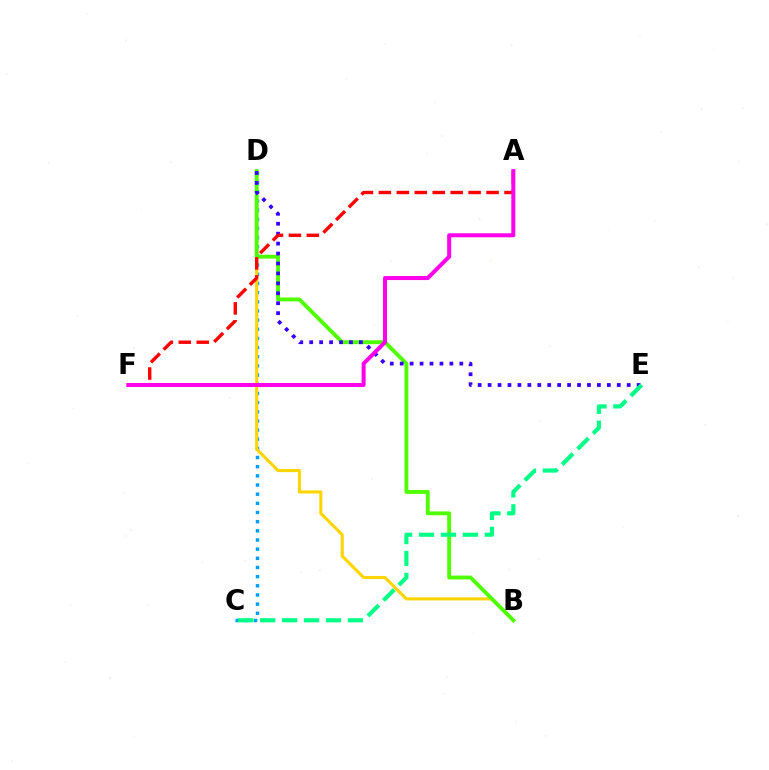{('C', 'D'): [{'color': '#009eff', 'line_style': 'dotted', 'thickness': 2.49}], ('B', 'D'): [{'color': '#ffd500', 'line_style': 'solid', 'thickness': 2.22}, {'color': '#4fff00', 'line_style': 'solid', 'thickness': 2.79}], ('D', 'E'): [{'color': '#3700ff', 'line_style': 'dotted', 'thickness': 2.7}], ('C', 'E'): [{'color': '#00ff86', 'line_style': 'dashed', 'thickness': 2.98}], ('A', 'F'): [{'color': '#ff0000', 'line_style': 'dashed', 'thickness': 2.44}, {'color': '#ff00ed', 'line_style': 'solid', 'thickness': 2.89}]}